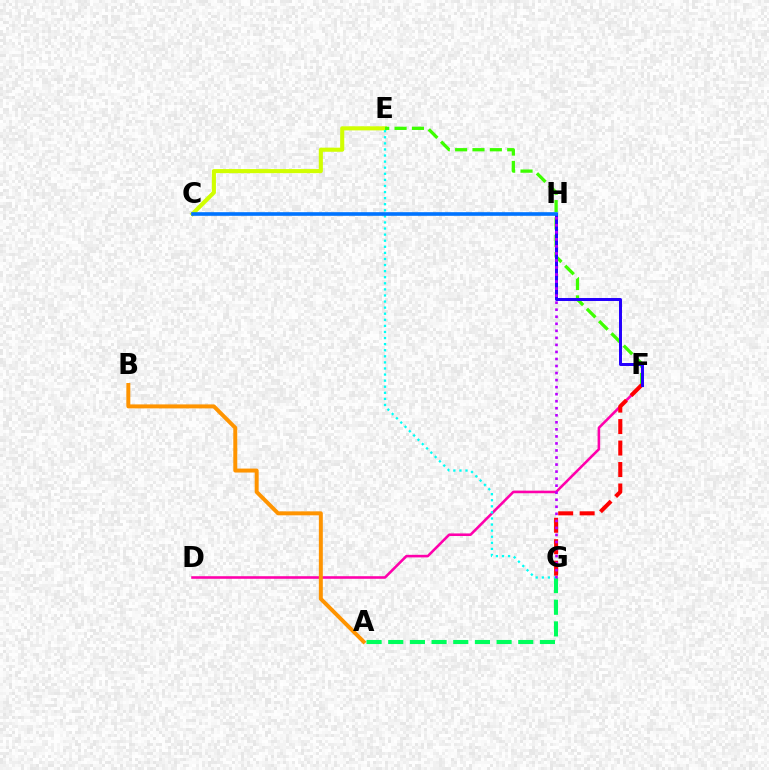{('C', 'E'): [{'color': '#d1ff00', 'line_style': 'solid', 'thickness': 2.94}], ('E', 'F'): [{'color': '#3dff00', 'line_style': 'dashed', 'thickness': 2.36}], ('D', 'F'): [{'color': '#ff00ac', 'line_style': 'solid', 'thickness': 1.86}], ('A', 'B'): [{'color': '#ff9400', 'line_style': 'solid', 'thickness': 2.85}], ('F', 'G'): [{'color': '#ff0000', 'line_style': 'dashed', 'thickness': 2.92}], ('A', 'G'): [{'color': '#00ff5c', 'line_style': 'dashed', 'thickness': 2.94}], ('E', 'G'): [{'color': '#00fff6', 'line_style': 'dotted', 'thickness': 1.65}], ('F', 'H'): [{'color': '#2500ff', 'line_style': 'solid', 'thickness': 2.15}], ('G', 'H'): [{'color': '#b900ff', 'line_style': 'dotted', 'thickness': 1.91}], ('C', 'H'): [{'color': '#0074ff', 'line_style': 'solid', 'thickness': 2.61}]}